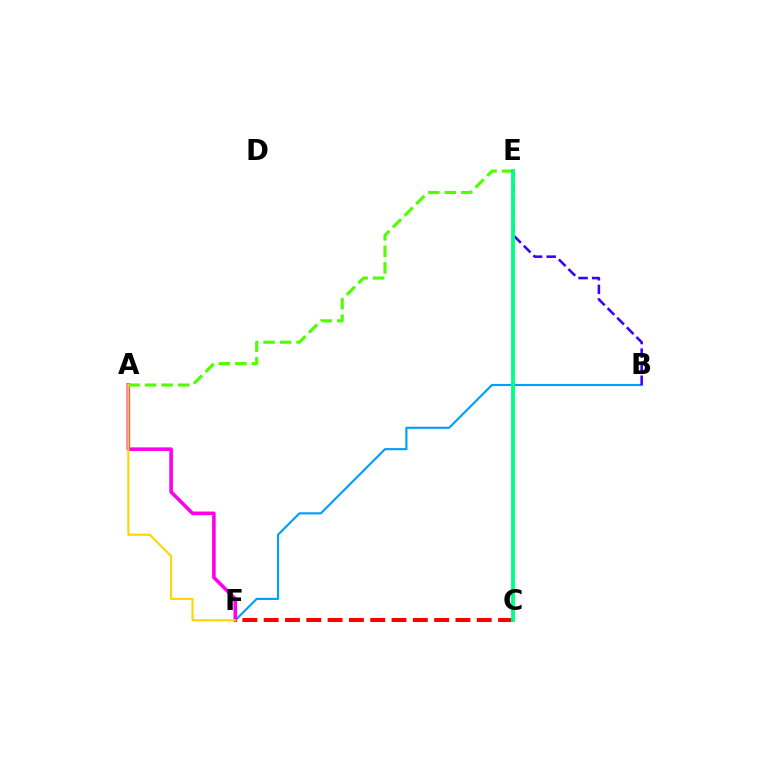{('B', 'F'): [{'color': '#009eff', 'line_style': 'solid', 'thickness': 1.54}], ('A', 'F'): [{'color': '#ff00ed', 'line_style': 'solid', 'thickness': 2.59}, {'color': '#ffd500', 'line_style': 'solid', 'thickness': 1.51}], ('A', 'E'): [{'color': '#4fff00', 'line_style': 'dashed', 'thickness': 2.24}], ('C', 'F'): [{'color': '#ff0000', 'line_style': 'dashed', 'thickness': 2.89}], ('B', 'E'): [{'color': '#3700ff', 'line_style': 'dashed', 'thickness': 1.84}], ('C', 'E'): [{'color': '#00ff86', 'line_style': 'solid', 'thickness': 2.76}]}